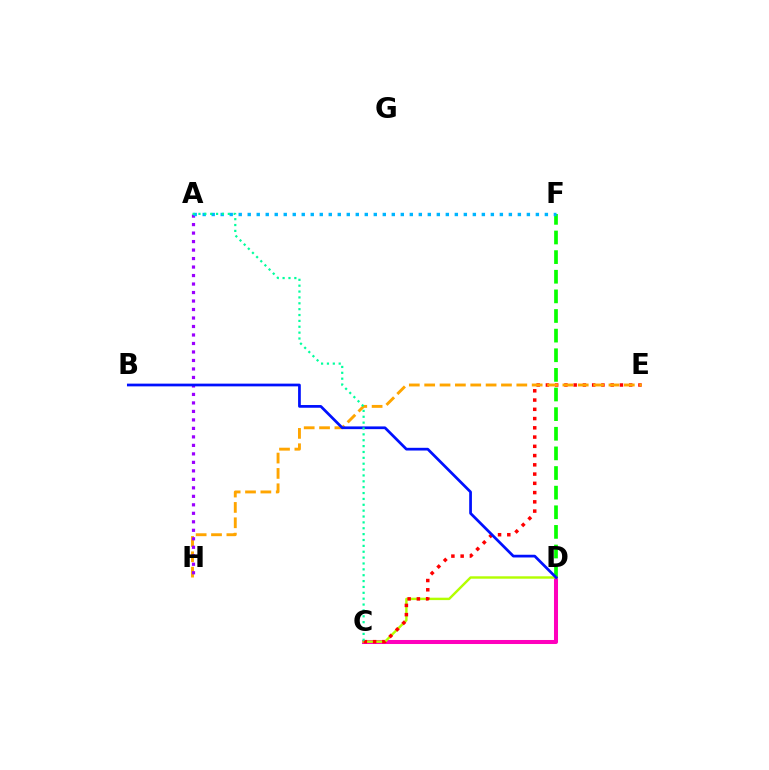{('C', 'D'): [{'color': '#ff00bd', 'line_style': 'solid', 'thickness': 2.9}, {'color': '#b3ff00', 'line_style': 'solid', 'thickness': 1.74}], ('D', 'F'): [{'color': '#08ff00', 'line_style': 'dashed', 'thickness': 2.67}], ('C', 'E'): [{'color': '#ff0000', 'line_style': 'dotted', 'thickness': 2.51}], ('E', 'H'): [{'color': '#ffa500', 'line_style': 'dashed', 'thickness': 2.09}], ('A', 'H'): [{'color': '#9b00ff', 'line_style': 'dotted', 'thickness': 2.31}], ('B', 'D'): [{'color': '#0010ff', 'line_style': 'solid', 'thickness': 1.96}], ('A', 'F'): [{'color': '#00b5ff', 'line_style': 'dotted', 'thickness': 2.45}], ('A', 'C'): [{'color': '#00ff9d', 'line_style': 'dotted', 'thickness': 1.59}]}